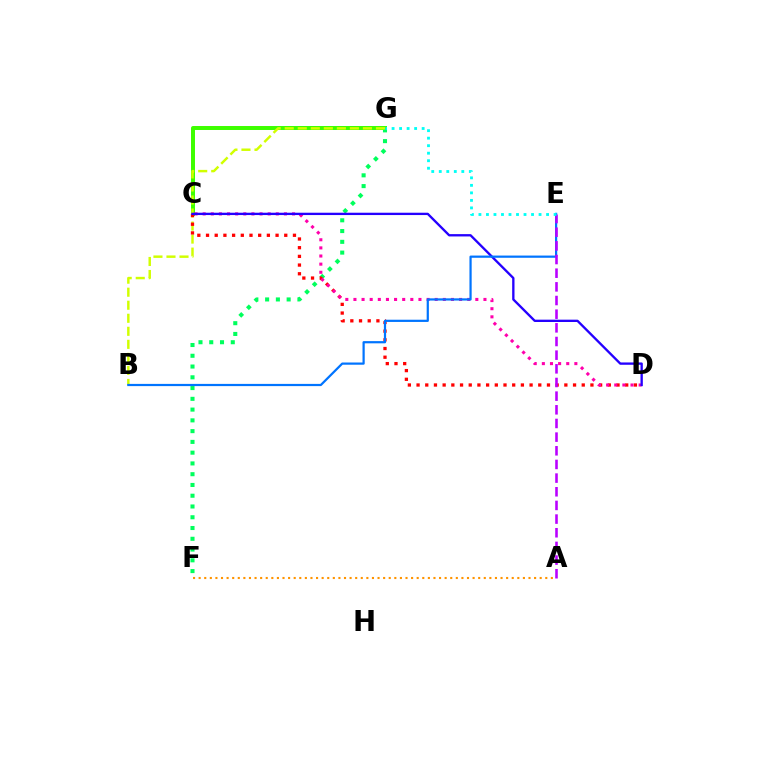{('C', 'G'): [{'color': '#3dff00', 'line_style': 'solid', 'thickness': 2.86}], ('F', 'G'): [{'color': '#00ff5c', 'line_style': 'dotted', 'thickness': 2.92}], ('B', 'G'): [{'color': '#d1ff00', 'line_style': 'dashed', 'thickness': 1.77}], ('C', 'D'): [{'color': '#ff0000', 'line_style': 'dotted', 'thickness': 2.36}, {'color': '#ff00ac', 'line_style': 'dotted', 'thickness': 2.21}, {'color': '#2500ff', 'line_style': 'solid', 'thickness': 1.68}], ('A', 'F'): [{'color': '#ff9400', 'line_style': 'dotted', 'thickness': 1.52}], ('B', 'E'): [{'color': '#0074ff', 'line_style': 'solid', 'thickness': 1.59}], ('A', 'E'): [{'color': '#b900ff', 'line_style': 'dashed', 'thickness': 1.86}], ('E', 'G'): [{'color': '#00fff6', 'line_style': 'dotted', 'thickness': 2.04}]}